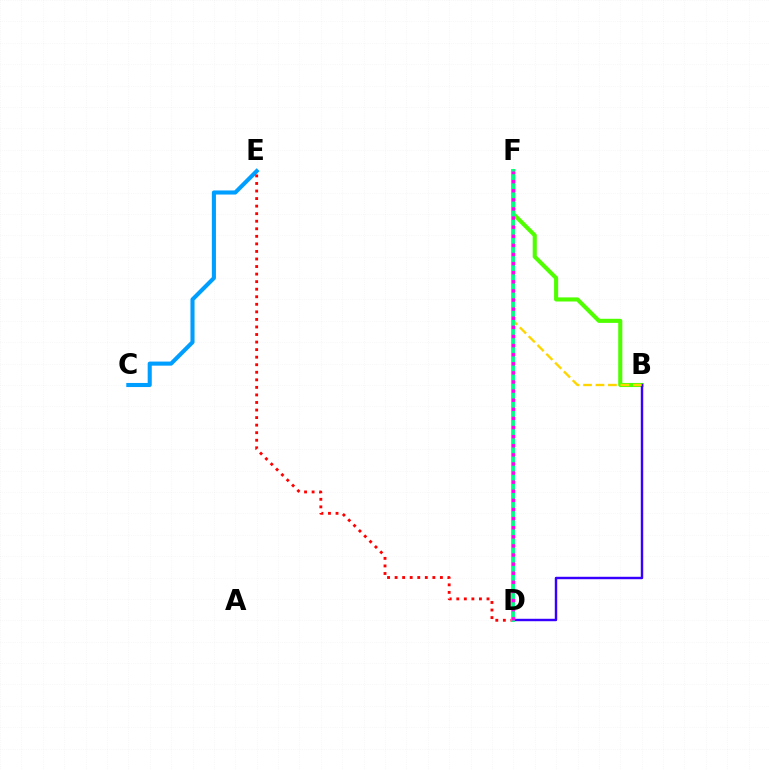{('B', 'F'): [{'color': '#4fff00', 'line_style': 'solid', 'thickness': 2.95}, {'color': '#ffd500', 'line_style': 'dashed', 'thickness': 1.69}], ('C', 'E'): [{'color': '#009eff', 'line_style': 'solid', 'thickness': 2.94}], ('D', 'E'): [{'color': '#ff0000', 'line_style': 'dotted', 'thickness': 2.05}], ('B', 'D'): [{'color': '#3700ff', 'line_style': 'solid', 'thickness': 1.75}], ('D', 'F'): [{'color': '#00ff86', 'line_style': 'solid', 'thickness': 2.76}, {'color': '#ff00ed', 'line_style': 'dotted', 'thickness': 2.47}]}